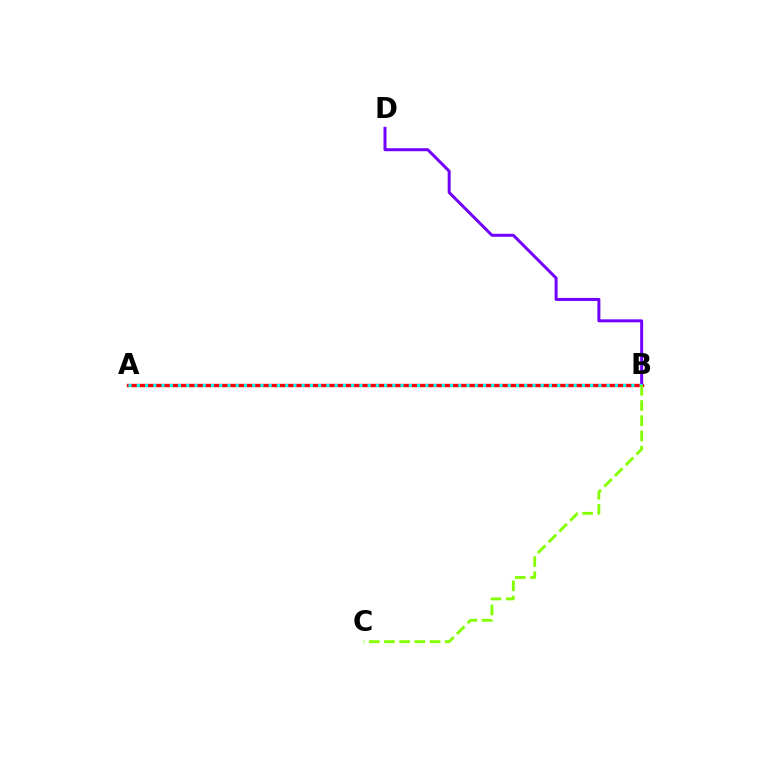{('A', 'B'): [{'color': '#ff0000', 'line_style': 'solid', 'thickness': 2.42}, {'color': '#00fff6', 'line_style': 'dotted', 'thickness': 2.24}], ('B', 'D'): [{'color': '#7200ff', 'line_style': 'solid', 'thickness': 2.15}], ('B', 'C'): [{'color': '#84ff00', 'line_style': 'dashed', 'thickness': 2.07}]}